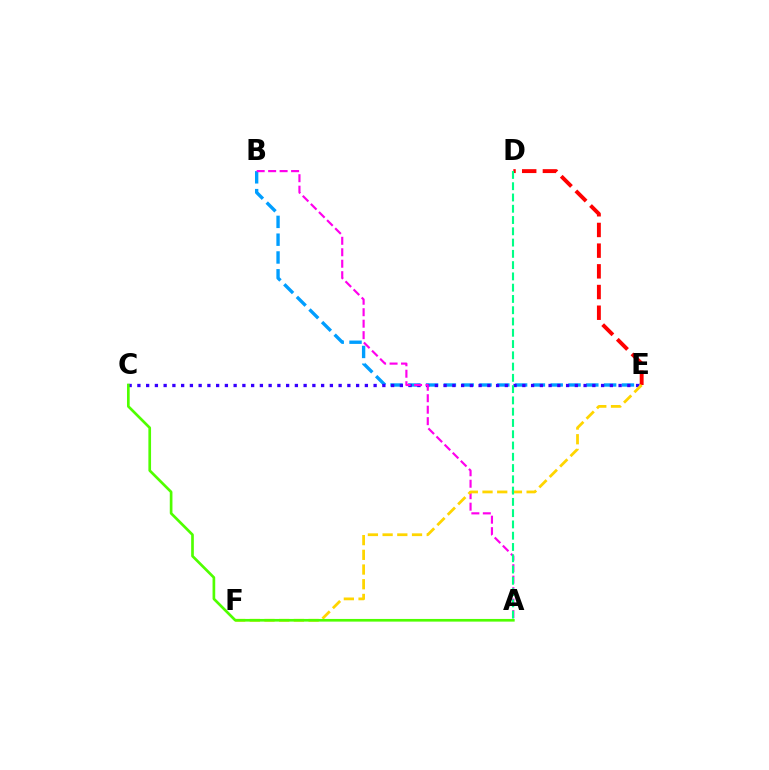{('B', 'E'): [{'color': '#009eff', 'line_style': 'dashed', 'thickness': 2.42}], ('C', 'E'): [{'color': '#3700ff', 'line_style': 'dotted', 'thickness': 2.38}], ('A', 'B'): [{'color': '#ff00ed', 'line_style': 'dashed', 'thickness': 1.56}], ('D', 'E'): [{'color': '#ff0000', 'line_style': 'dashed', 'thickness': 2.81}], ('E', 'F'): [{'color': '#ffd500', 'line_style': 'dashed', 'thickness': 2.0}], ('A', 'C'): [{'color': '#4fff00', 'line_style': 'solid', 'thickness': 1.93}], ('A', 'D'): [{'color': '#00ff86', 'line_style': 'dashed', 'thickness': 1.53}]}